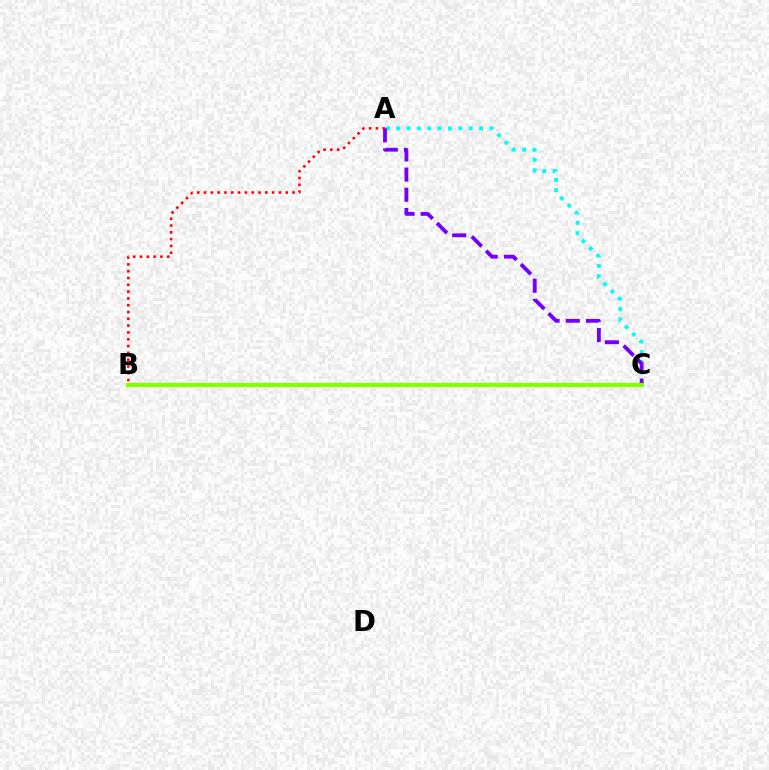{('A', 'C'): [{'color': '#00fff6', 'line_style': 'dotted', 'thickness': 2.82}, {'color': '#7200ff', 'line_style': 'dashed', 'thickness': 2.74}], ('B', 'C'): [{'color': '#84ff00', 'line_style': 'solid', 'thickness': 2.98}], ('A', 'B'): [{'color': '#ff0000', 'line_style': 'dotted', 'thickness': 1.85}]}